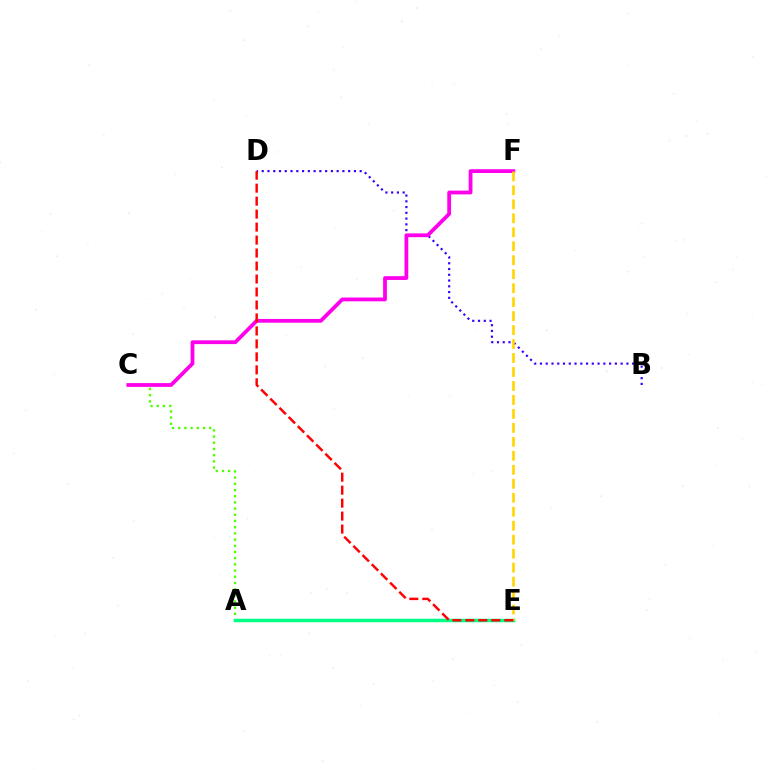{('A', 'E'): [{'color': '#009eff', 'line_style': 'dashed', 'thickness': 2.03}, {'color': '#00ff86', 'line_style': 'solid', 'thickness': 2.51}], ('B', 'D'): [{'color': '#3700ff', 'line_style': 'dotted', 'thickness': 1.57}], ('A', 'C'): [{'color': '#4fff00', 'line_style': 'dotted', 'thickness': 1.68}], ('C', 'F'): [{'color': '#ff00ed', 'line_style': 'solid', 'thickness': 2.73}], ('E', 'F'): [{'color': '#ffd500', 'line_style': 'dashed', 'thickness': 1.9}], ('D', 'E'): [{'color': '#ff0000', 'line_style': 'dashed', 'thickness': 1.76}]}